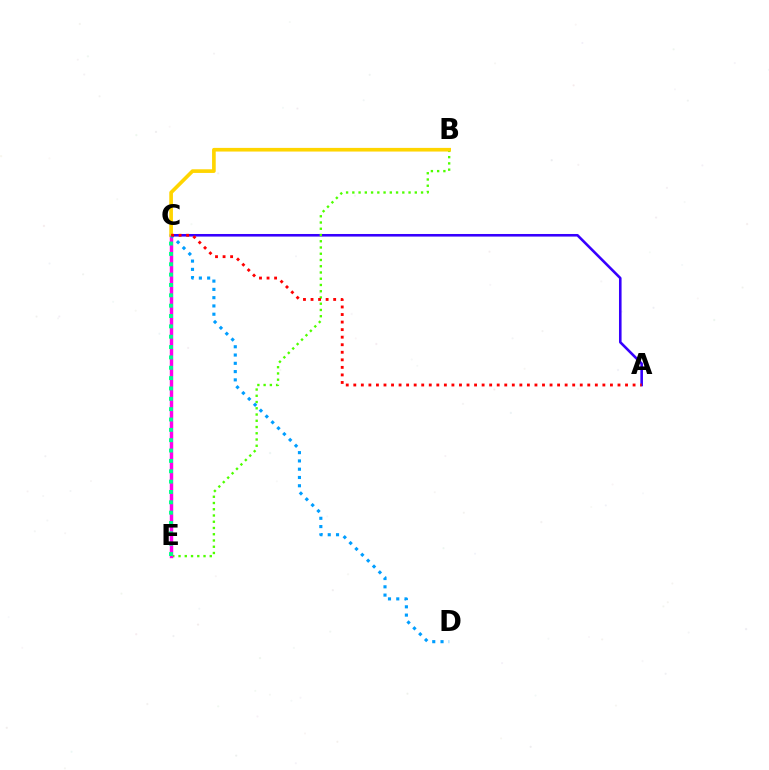{('A', 'C'): [{'color': '#3700ff', 'line_style': 'solid', 'thickness': 1.86}, {'color': '#ff0000', 'line_style': 'dotted', 'thickness': 2.05}], ('B', 'E'): [{'color': '#4fff00', 'line_style': 'dotted', 'thickness': 1.7}], ('C', 'E'): [{'color': '#ff00ed', 'line_style': 'solid', 'thickness': 2.47}, {'color': '#00ff86', 'line_style': 'dotted', 'thickness': 2.81}], ('B', 'C'): [{'color': '#ffd500', 'line_style': 'solid', 'thickness': 2.63}], ('C', 'D'): [{'color': '#009eff', 'line_style': 'dotted', 'thickness': 2.25}]}